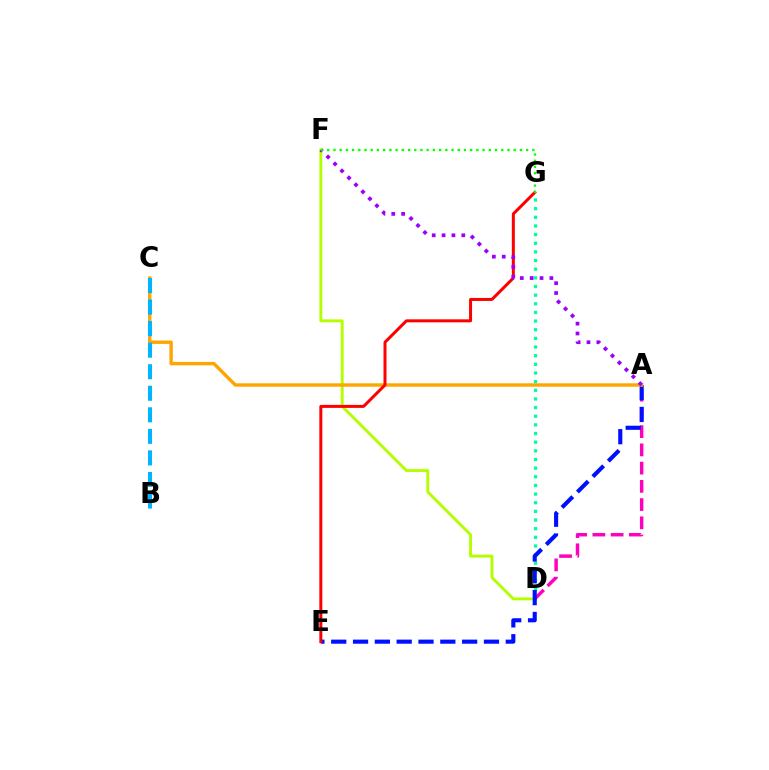{('D', 'G'): [{'color': '#00ff9d', 'line_style': 'dotted', 'thickness': 2.35}], ('A', 'D'): [{'color': '#ff00bd', 'line_style': 'dashed', 'thickness': 2.48}], ('D', 'F'): [{'color': '#b3ff00', 'line_style': 'solid', 'thickness': 2.1}], ('A', 'E'): [{'color': '#0010ff', 'line_style': 'dashed', 'thickness': 2.96}], ('A', 'C'): [{'color': '#ffa500', 'line_style': 'solid', 'thickness': 2.45}], ('E', 'G'): [{'color': '#ff0000', 'line_style': 'solid', 'thickness': 2.16}], ('A', 'F'): [{'color': '#9b00ff', 'line_style': 'dotted', 'thickness': 2.68}], ('B', 'C'): [{'color': '#00b5ff', 'line_style': 'dashed', 'thickness': 2.93}], ('F', 'G'): [{'color': '#08ff00', 'line_style': 'dotted', 'thickness': 1.69}]}